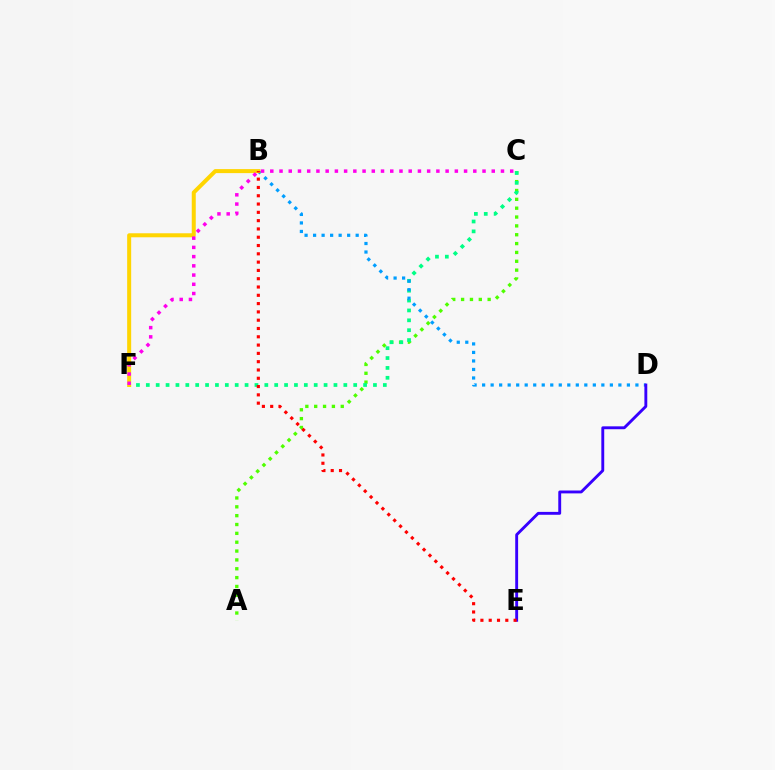{('A', 'C'): [{'color': '#4fff00', 'line_style': 'dotted', 'thickness': 2.4}], ('C', 'F'): [{'color': '#00ff86', 'line_style': 'dotted', 'thickness': 2.68}, {'color': '#ff00ed', 'line_style': 'dotted', 'thickness': 2.51}], ('B', 'D'): [{'color': '#009eff', 'line_style': 'dotted', 'thickness': 2.31}], ('D', 'E'): [{'color': '#3700ff', 'line_style': 'solid', 'thickness': 2.08}], ('B', 'F'): [{'color': '#ffd500', 'line_style': 'solid', 'thickness': 2.89}], ('B', 'E'): [{'color': '#ff0000', 'line_style': 'dotted', 'thickness': 2.25}]}